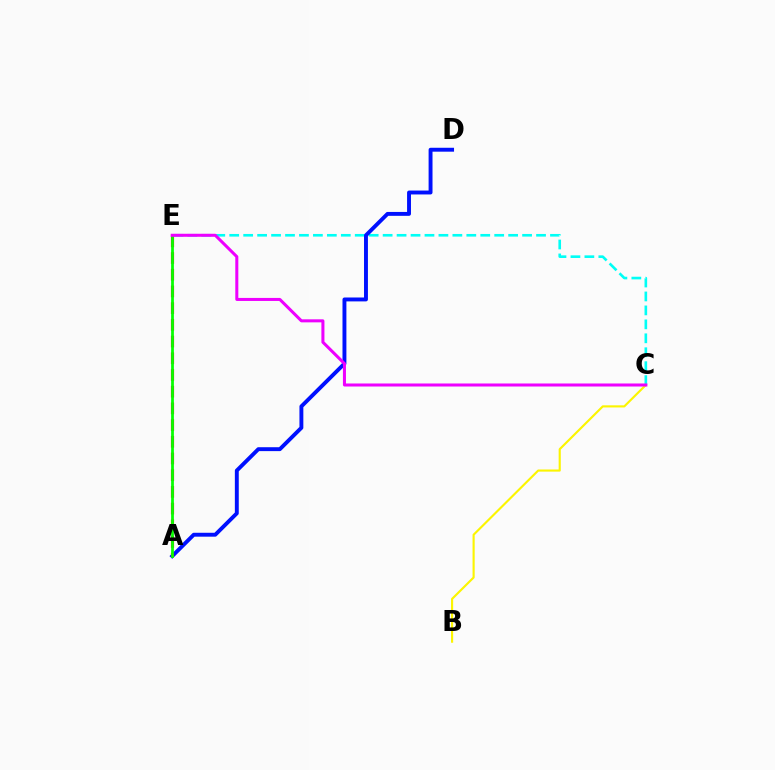{('C', 'E'): [{'color': '#00fff6', 'line_style': 'dashed', 'thickness': 1.89}, {'color': '#ee00ff', 'line_style': 'solid', 'thickness': 2.18}], ('A', 'D'): [{'color': '#0010ff', 'line_style': 'solid', 'thickness': 2.81}], ('A', 'E'): [{'color': '#ff0000', 'line_style': 'dashed', 'thickness': 2.27}, {'color': '#08ff00', 'line_style': 'solid', 'thickness': 1.99}], ('B', 'C'): [{'color': '#fcf500', 'line_style': 'solid', 'thickness': 1.54}]}